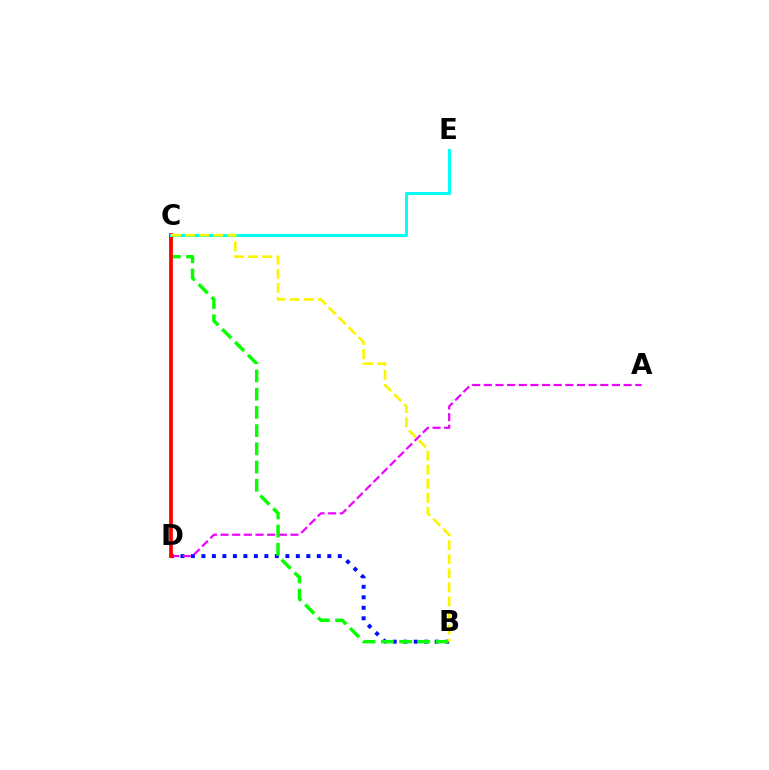{('B', 'D'): [{'color': '#0010ff', 'line_style': 'dotted', 'thickness': 2.85}], ('A', 'D'): [{'color': '#ee00ff', 'line_style': 'dashed', 'thickness': 1.58}], ('B', 'C'): [{'color': '#08ff00', 'line_style': 'dashed', 'thickness': 2.48}, {'color': '#fcf500', 'line_style': 'dashed', 'thickness': 1.91}], ('C', 'D'): [{'color': '#ff0000', 'line_style': 'solid', 'thickness': 2.67}], ('C', 'E'): [{'color': '#00fff6', 'line_style': 'solid', 'thickness': 2.2}]}